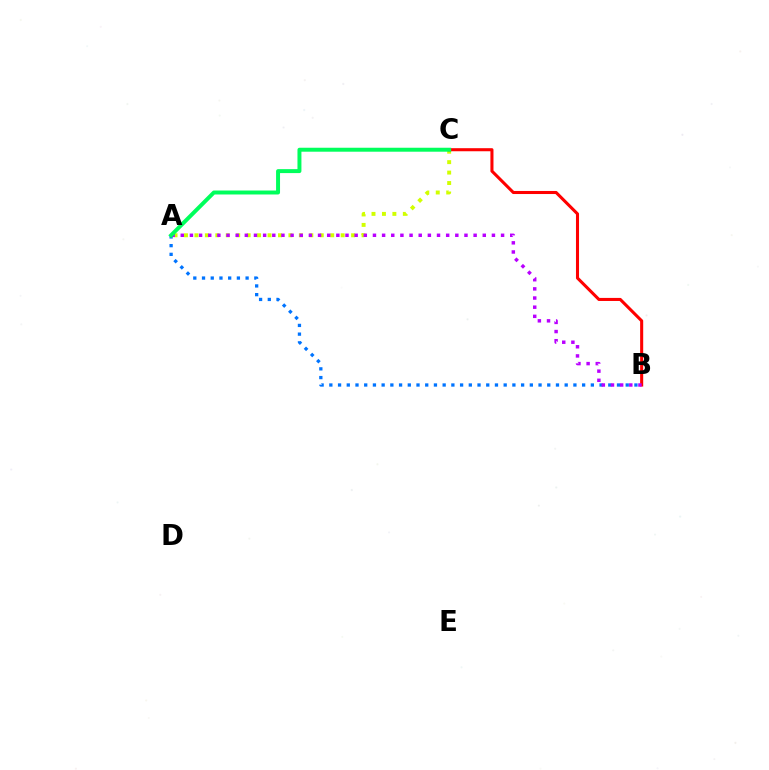{('A', 'C'): [{'color': '#d1ff00', 'line_style': 'dotted', 'thickness': 2.84}, {'color': '#00ff5c', 'line_style': 'solid', 'thickness': 2.85}], ('A', 'B'): [{'color': '#0074ff', 'line_style': 'dotted', 'thickness': 2.37}, {'color': '#b900ff', 'line_style': 'dotted', 'thickness': 2.49}], ('B', 'C'): [{'color': '#ff0000', 'line_style': 'solid', 'thickness': 2.2}]}